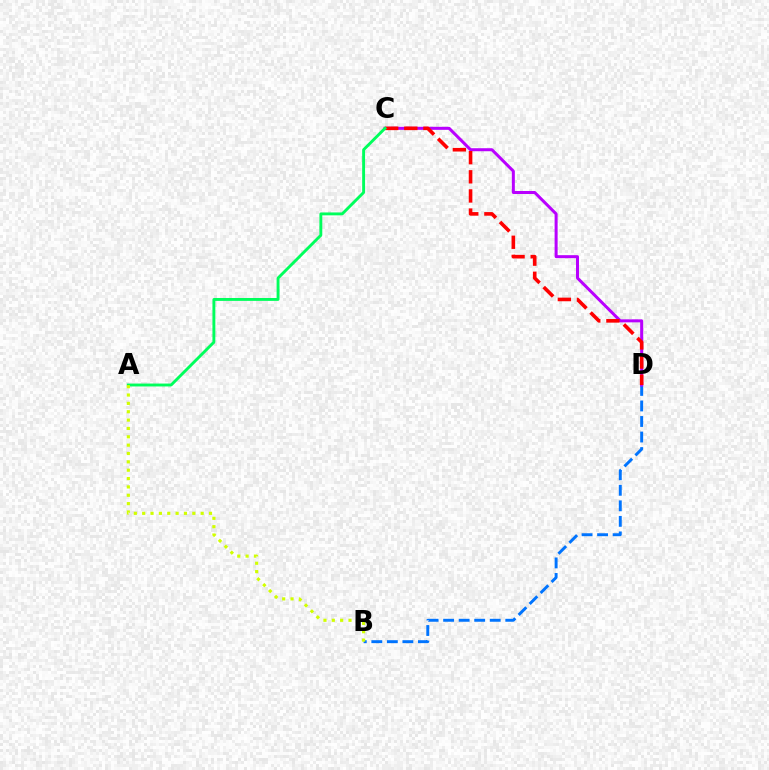{('B', 'D'): [{'color': '#0074ff', 'line_style': 'dashed', 'thickness': 2.11}], ('C', 'D'): [{'color': '#b900ff', 'line_style': 'solid', 'thickness': 2.17}, {'color': '#ff0000', 'line_style': 'dashed', 'thickness': 2.6}], ('A', 'C'): [{'color': '#00ff5c', 'line_style': 'solid', 'thickness': 2.08}], ('A', 'B'): [{'color': '#d1ff00', 'line_style': 'dotted', 'thickness': 2.27}]}